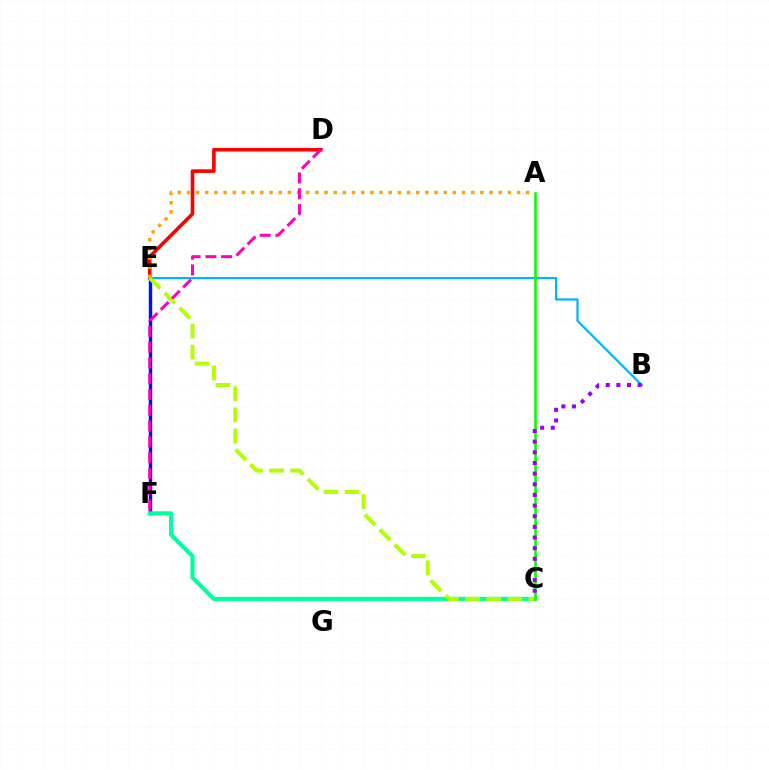{('D', 'E'): [{'color': '#ff0000', 'line_style': 'solid', 'thickness': 2.61}], ('E', 'F'): [{'color': '#0010ff', 'line_style': 'solid', 'thickness': 2.46}], ('B', 'E'): [{'color': '#00b5ff', 'line_style': 'solid', 'thickness': 1.6}], ('C', 'F'): [{'color': '#00ff9d', 'line_style': 'solid', 'thickness': 2.96}], ('C', 'E'): [{'color': '#b3ff00', 'line_style': 'dashed', 'thickness': 2.87}], ('A', 'C'): [{'color': '#08ff00', 'line_style': 'solid', 'thickness': 1.89}], ('B', 'C'): [{'color': '#9b00ff', 'line_style': 'dotted', 'thickness': 2.89}], ('A', 'E'): [{'color': '#ffa500', 'line_style': 'dotted', 'thickness': 2.49}], ('D', 'F'): [{'color': '#ff00bd', 'line_style': 'dashed', 'thickness': 2.15}]}